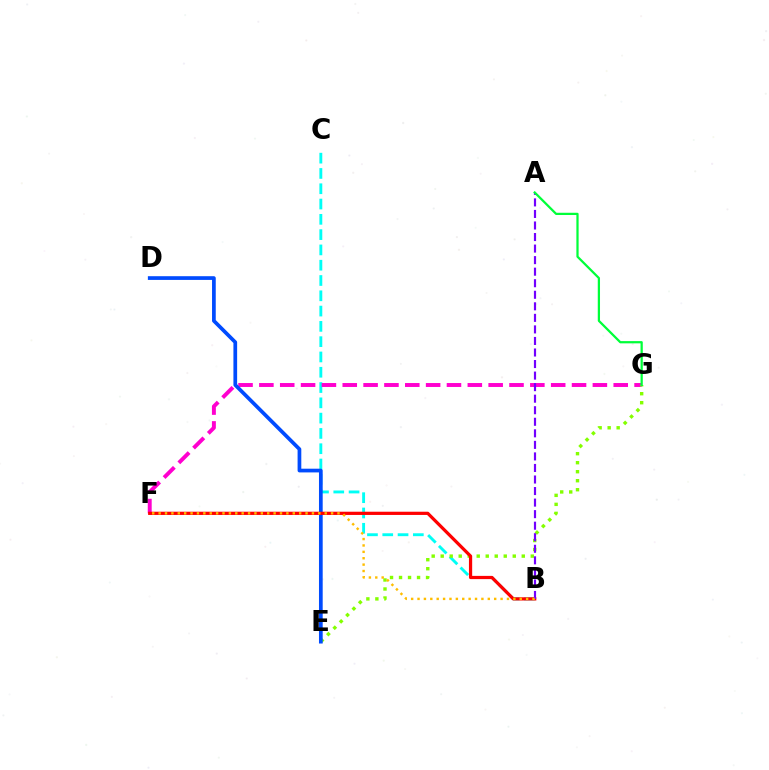{('B', 'C'): [{'color': '#00fff6', 'line_style': 'dashed', 'thickness': 2.08}], ('F', 'G'): [{'color': '#ff00cf', 'line_style': 'dashed', 'thickness': 2.83}], ('E', 'G'): [{'color': '#84ff00', 'line_style': 'dotted', 'thickness': 2.45}], ('D', 'E'): [{'color': '#004bff', 'line_style': 'solid', 'thickness': 2.67}], ('B', 'F'): [{'color': '#ff0000', 'line_style': 'solid', 'thickness': 2.32}, {'color': '#ffbd00', 'line_style': 'dotted', 'thickness': 1.74}], ('A', 'B'): [{'color': '#7200ff', 'line_style': 'dashed', 'thickness': 1.57}], ('A', 'G'): [{'color': '#00ff39', 'line_style': 'solid', 'thickness': 1.62}]}